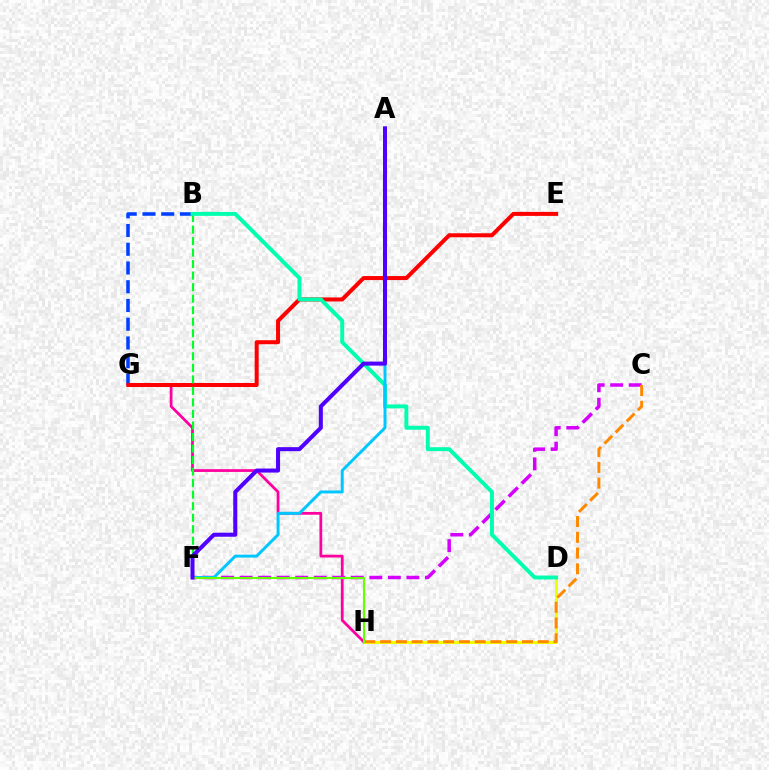{('B', 'G'): [{'color': '#003fff', 'line_style': 'dashed', 'thickness': 2.55}], ('D', 'H'): [{'color': '#eeff00', 'line_style': 'solid', 'thickness': 2.17}], ('G', 'H'): [{'color': '#ff00a0', 'line_style': 'solid', 'thickness': 1.98}], ('E', 'G'): [{'color': '#ff0000', 'line_style': 'solid', 'thickness': 2.89}], ('B', 'F'): [{'color': '#00ff27', 'line_style': 'dashed', 'thickness': 1.57}], ('C', 'F'): [{'color': '#d600ff', 'line_style': 'dashed', 'thickness': 2.52}], ('B', 'D'): [{'color': '#00ffaf', 'line_style': 'solid', 'thickness': 2.84}], ('A', 'F'): [{'color': '#00c7ff', 'line_style': 'solid', 'thickness': 2.13}, {'color': '#4f00ff', 'line_style': 'solid', 'thickness': 2.9}], ('C', 'H'): [{'color': '#ff8800', 'line_style': 'dashed', 'thickness': 2.14}], ('F', 'H'): [{'color': '#66ff00', 'line_style': 'solid', 'thickness': 1.5}]}